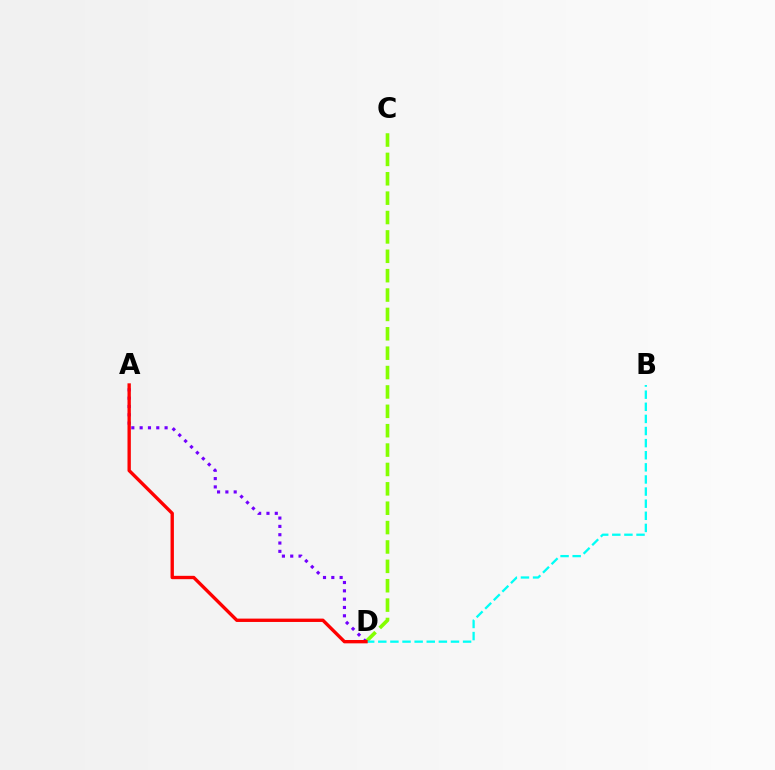{('C', 'D'): [{'color': '#84ff00', 'line_style': 'dashed', 'thickness': 2.63}], ('B', 'D'): [{'color': '#00fff6', 'line_style': 'dashed', 'thickness': 1.65}], ('A', 'D'): [{'color': '#7200ff', 'line_style': 'dotted', 'thickness': 2.26}, {'color': '#ff0000', 'line_style': 'solid', 'thickness': 2.41}]}